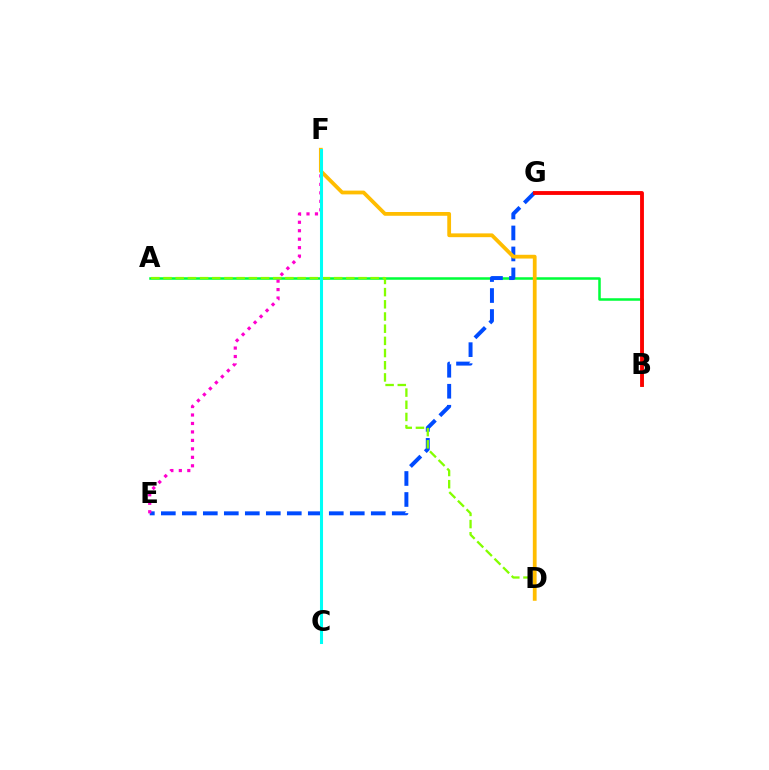{('C', 'F'): [{'color': '#7200ff', 'line_style': 'solid', 'thickness': 1.89}, {'color': '#00fff6', 'line_style': 'solid', 'thickness': 2.2}], ('A', 'B'): [{'color': '#00ff39', 'line_style': 'solid', 'thickness': 1.82}], ('E', 'G'): [{'color': '#004bff', 'line_style': 'dashed', 'thickness': 2.85}], ('B', 'G'): [{'color': '#ff0000', 'line_style': 'solid', 'thickness': 2.77}], ('E', 'F'): [{'color': '#ff00cf', 'line_style': 'dotted', 'thickness': 2.3}], ('A', 'D'): [{'color': '#84ff00', 'line_style': 'dashed', 'thickness': 1.66}], ('D', 'F'): [{'color': '#ffbd00', 'line_style': 'solid', 'thickness': 2.72}]}